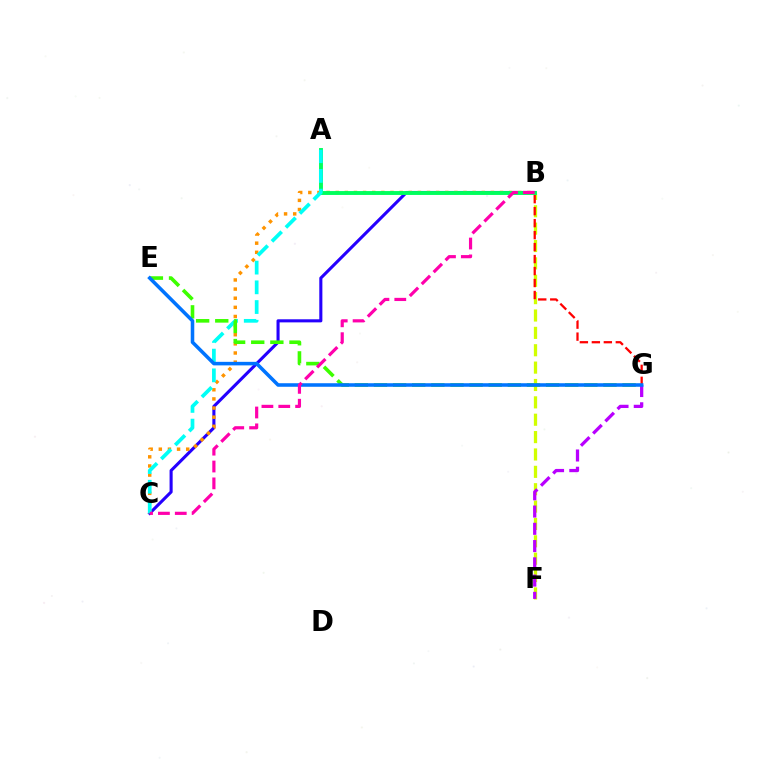{('B', 'C'): [{'color': '#2500ff', 'line_style': 'solid', 'thickness': 2.22}, {'color': '#ff9400', 'line_style': 'dotted', 'thickness': 2.48}, {'color': '#ff00ac', 'line_style': 'dashed', 'thickness': 2.29}], ('B', 'F'): [{'color': '#d1ff00', 'line_style': 'dashed', 'thickness': 2.36}], ('F', 'G'): [{'color': '#b900ff', 'line_style': 'dashed', 'thickness': 2.34}], ('A', 'B'): [{'color': '#00ff5c', 'line_style': 'solid', 'thickness': 2.8}], ('A', 'C'): [{'color': '#00fff6', 'line_style': 'dashed', 'thickness': 2.68}], ('E', 'G'): [{'color': '#3dff00', 'line_style': 'dashed', 'thickness': 2.6}, {'color': '#0074ff', 'line_style': 'solid', 'thickness': 2.55}], ('B', 'G'): [{'color': '#ff0000', 'line_style': 'dashed', 'thickness': 1.63}]}